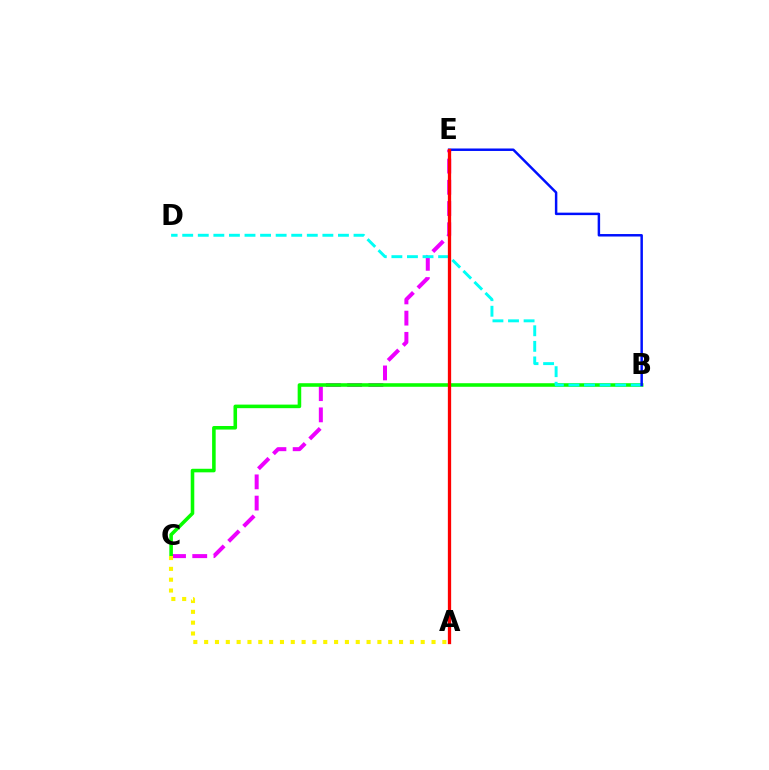{('C', 'E'): [{'color': '#ee00ff', 'line_style': 'dashed', 'thickness': 2.88}], ('B', 'C'): [{'color': '#08ff00', 'line_style': 'solid', 'thickness': 2.57}], ('B', 'D'): [{'color': '#00fff6', 'line_style': 'dashed', 'thickness': 2.12}], ('B', 'E'): [{'color': '#0010ff', 'line_style': 'solid', 'thickness': 1.78}], ('A', 'E'): [{'color': '#ff0000', 'line_style': 'solid', 'thickness': 2.37}], ('A', 'C'): [{'color': '#fcf500', 'line_style': 'dotted', 'thickness': 2.94}]}